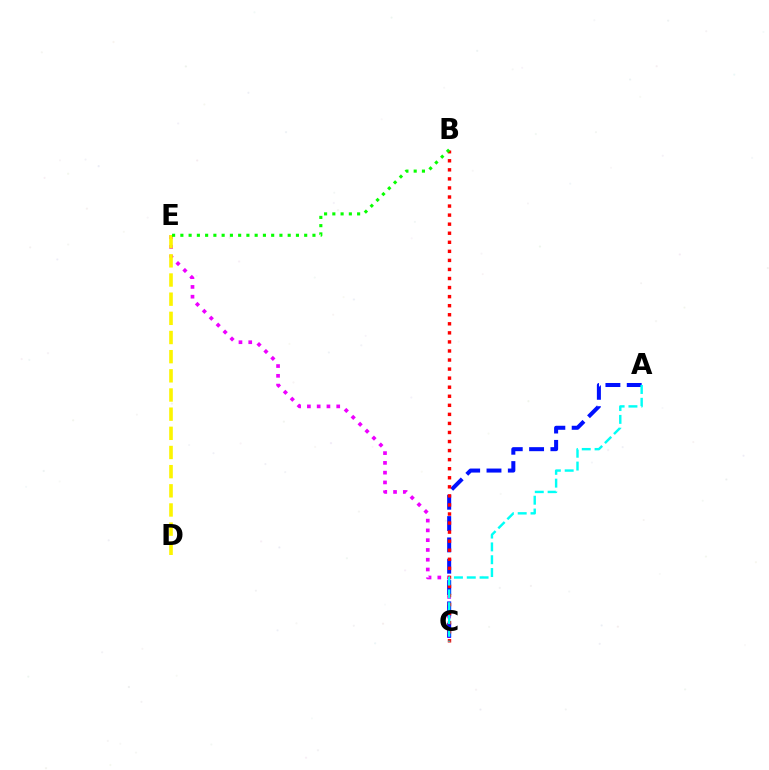{('C', 'E'): [{'color': '#ee00ff', 'line_style': 'dotted', 'thickness': 2.66}], ('A', 'C'): [{'color': '#0010ff', 'line_style': 'dashed', 'thickness': 2.9}, {'color': '#00fff6', 'line_style': 'dashed', 'thickness': 1.74}], ('B', 'C'): [{'color': '#ff0000', 'line_style': 'dotted', 'thickness': 2.46}], ('D', 'E'): [{'color': '#fcf500', 'line_style': 'dashed', 'thickness': 2.6}], ('B', 'E'): [{'color': '#08ff00', 'line_style': 'dotted', 'thickness': 2.24}]}